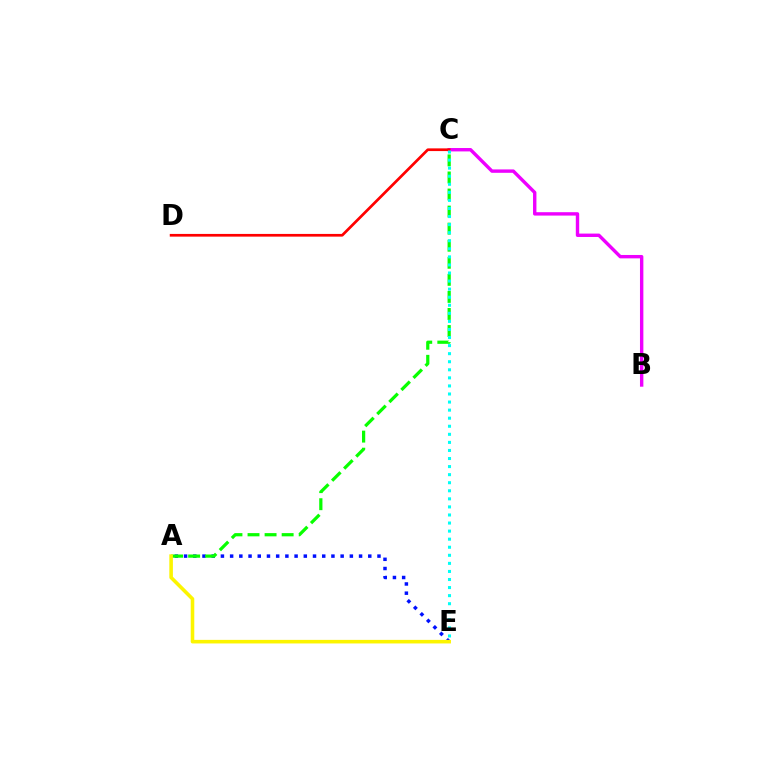{('A', 'E'): [{'color': '#0010ff', 'line_style': 'dotted', 'thickness': 2.5}, {'color': '#fcf500', 'line_style': 'solid', 'thickness': 2.57}], ('B', 'C'): [{'color': '#ee00ff', 'line_style': 'solid', 'thickness': 2.44}], ('A', 'C'): [{'color': '#08ff00', 'line_style': 'dashed', 'thickness': 2.32}], ('C', 'D'): [{'color': '#ff0000', 'line_style': 'solid', 'thickness': 1.95}], ('C', 'E'): [{'color': '#00fff6', 'line_style': 'dotted', 'thickness': 2.19}]}